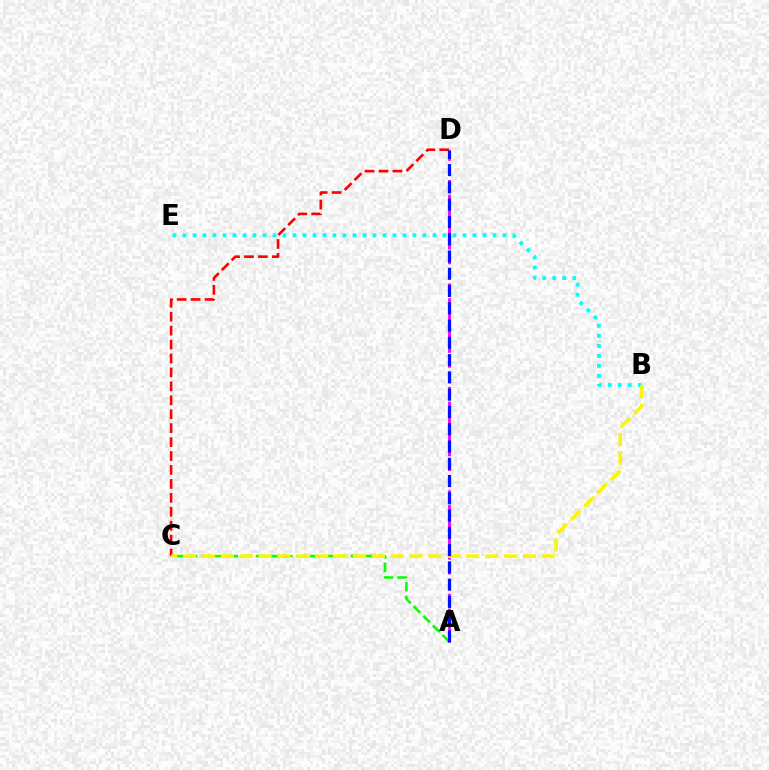{('A', 'C'): [{'color': '#08ff00', 'line_style': 'dashed', 'thickness': 1.84}], ('A', 'D'): [{'color': '#ee00ff', 'line_style': 'dashed', 'thickness': 2.01}, {'color': '#0010ff', 'line_style': 'dashed', 'thickness': 2.35}], ('C', 'D'): [{'color': '#ff0000', 'line_style': 'dashed', 'thickness': 1.89}], ('B', 'E'): [{'color': '#00fff6', 'line_style': 'dotted', 'thickness': 2.72}], ('B', 'C'): [{'color': '#fcf500', 'line_style': 'dashed', 'thickness': 2.57}]}